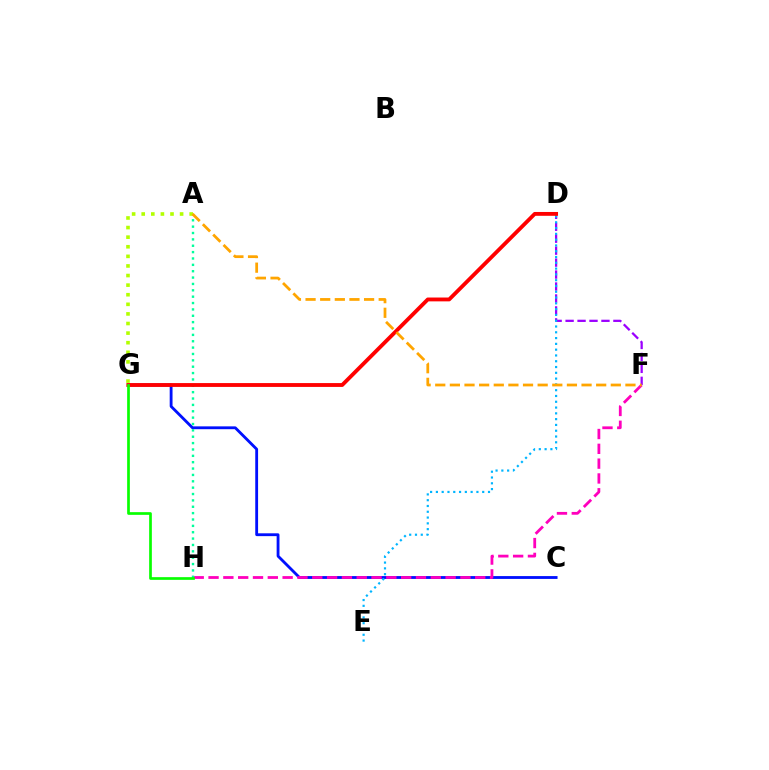{('C', 'G'): [{'color': '#0010ff', 'line_style': 'solid', 'thickness': 2.04}], ('F', 'H'): [{'color': '#ff00bd', 'line_style': 'dashed', 'thickness': 2.01}], ('A', 'H'): [{'color': '#00ff9d', 'line_style': 'dotted', 'thickness': 1.73}], ('D', 'F'): [{'color': '#9b00ff', 'line_style': 'dashed', 'thickness': 1.62}], ('A', 'G'): [{'color': '#b3ff00', 'line_style': 'dotted', 'thickness': 2.61}], ('D', 'E'): [{'color': '#00b5ff', 'line_style': 'dotted', 'thickness': 1.57}], ('D', 'G'): [{'color': '#ff0000', 'line_style': 'solid', 'thickness': 2.77}], ('A', 'F'): [{'color': '#ffa500', 'line_style': 'dashed', 'thickness': 1.99}], ('G', 'H'): [{'color': '#08ff00', 'line_style': 'solid', 'thickness': 1.94}]}